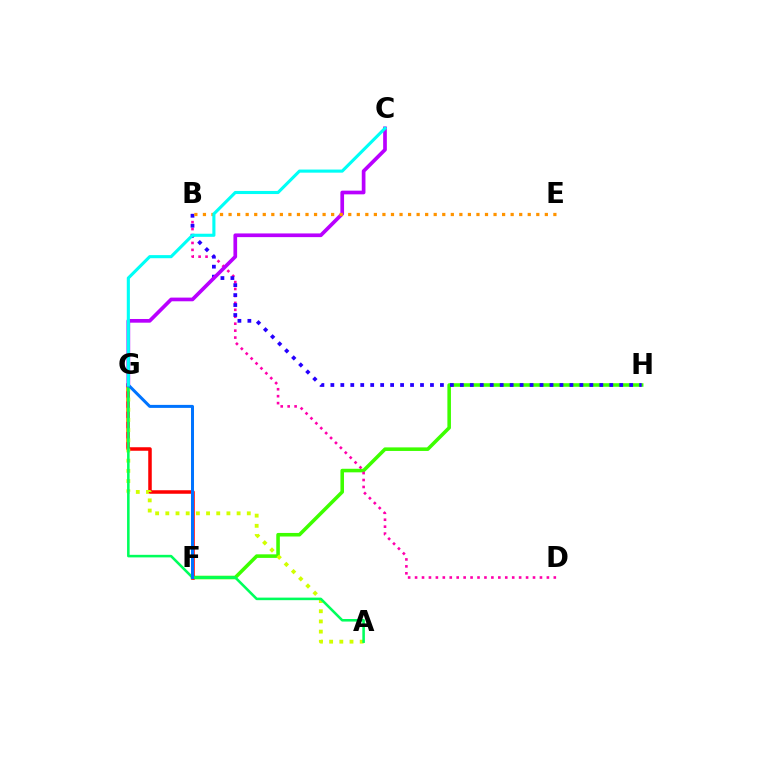{('F', 'H'): [{'color': '#3dff00', 'line_style': 'solid', 'thickness': 2.57}], ('B', 'D'): [{'color': '#ff00ac', 'line_style': 'dotted', 'thickness': 1.88}], ('F', 'G'): [{'color': '#ff0000', 'line_style': 'solid', 'thickness': 2.53}, {'color': '#0074ff', 'line_style': 'solid', 'thickness': 2.16}], ('A', 'G'): [{'color': '#d1ff00', 'line_style': 'dotted', 'thickness': 2.77}, {'color': '#00ff5c', 'line_style': 'solid', 'thickness': 1.84}], ('B', 'H'): [{'color': '#2500ff', 'line_style': 'dotted', 'thickness': 2.71}], ('C', 'G'): [{'color': '#b900ff', 'line_style': 'solid', 'thickness': 2.66}, {'color': '#00fff6', 'line_style': 'solid', 'thickness': 2.24}], ('B', 'E'): [{'color': '#ff9400', 'line_style': 'dotted', 'thickness': 2.32}]}